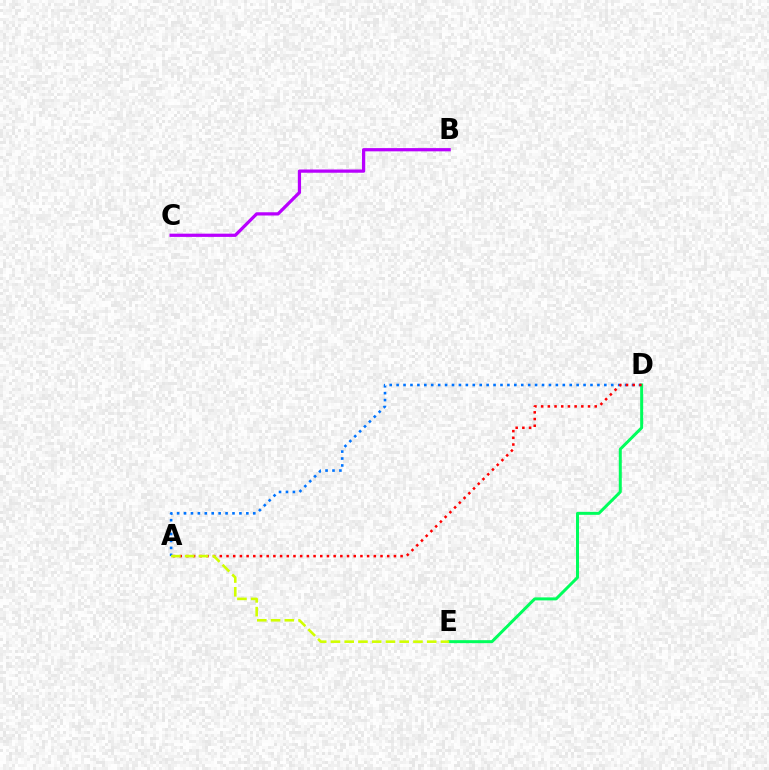{('D', 'E'): [{'color': '#00ff5c', 'line_style': 'solid', 'thickness': 2.15}], ('A', 'D'): [{'color': '#0074ff', 'line_style': 'dotted', 'thickness': 1.88}, {'color': '#ff0000', 'line_style': 'dotted', 'thickness': 1.82}], ('A', 'E'): [{'color': '#d1ff00', 'line_style': 'dashed', 'thickness': 1.87}], ('B', 'C'): [{'color': '#b900ff', 'line_style': 'solid', 'thickness': 2.33}]}